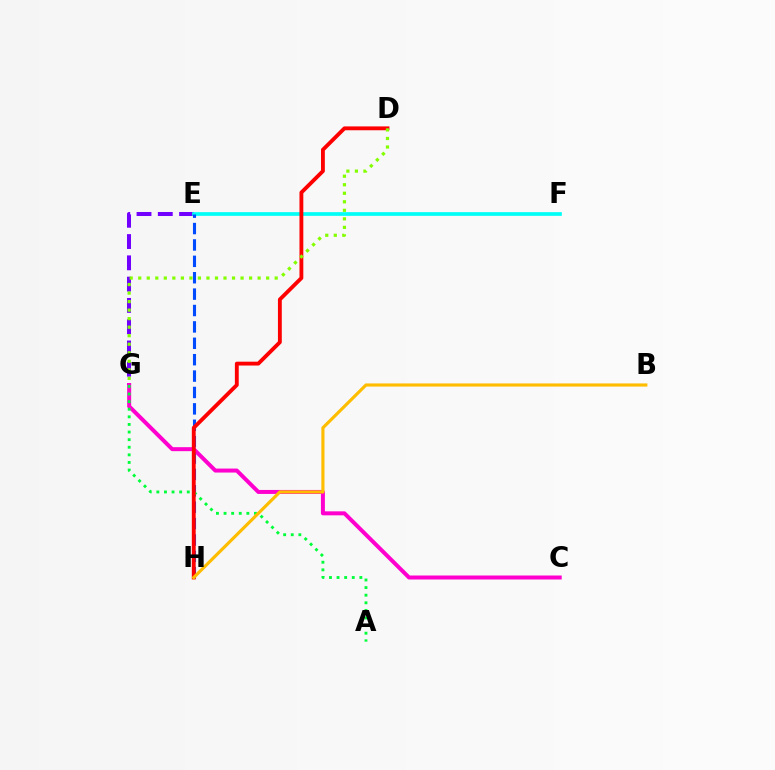{('E', 'G'): [{'color': '#7200ff', 'line_style': 'dashed', 'thickness': 2.89}], ('E', 'F'): [{'color': '#00fff6', 'line_style': 'solid', 'thickness': 2.66}], ('E', 'H'): [{'color': '#004bff', 'line_style': 'dashed', 'thickness': 2.23}], ('C', 'G'): [{'color': '#ff00cf', 'line_style': 'solid', 'thickness': 2.87}], ('A', 'G'): [{'color': '#00ff39', 'line_style': 'dotted', 'thickness': 2.07}], ('D', 'H'): [{'color': '#ff0000', 'line_style': 'solid', 'thickness': 2.77}], ('B', 'H'): [{'color': '#ffbd00', 'line_style': 'solid', 'thickness': 2.27}], ('D', 'G'): [{'color': '#84ff00', 'line_style': 'dotted', 'thickness': 2.32}]}